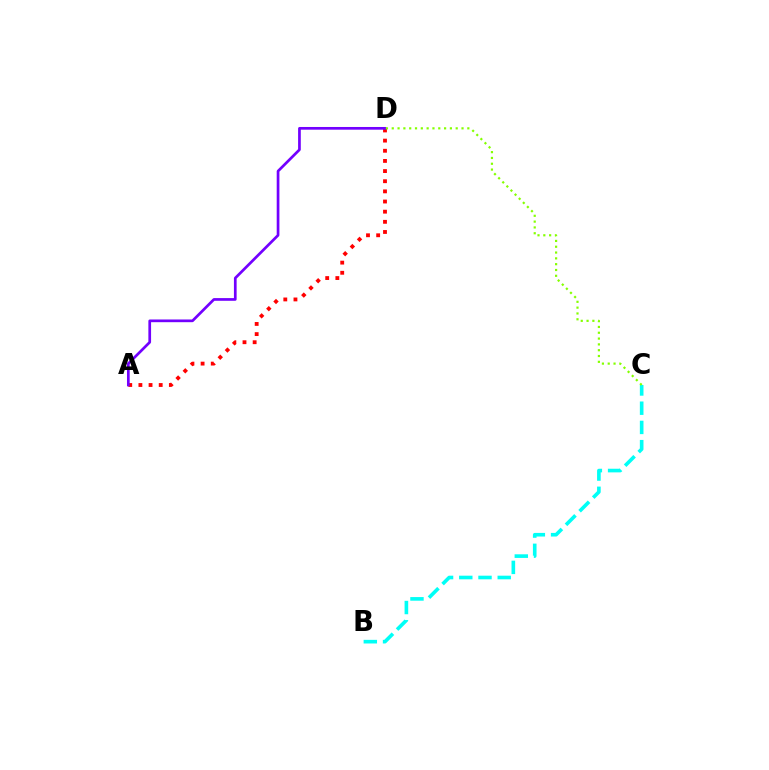{('A', 'D'): [{'color': '#ff0000', 'line_style': 'dotted', 'thickness': 2.76}, {'color': '#7200ff', 'line_style': 'solid', 'thickness': 1.95}], ('B', 'C'): [{'color': '#00fff6', 'line_style': 'dashed', 'thickness': 2.61}], ('C', 'D'): [{'color': '#84ff00', 'line_style': 'dotted', 'thickness': 1.58}]}